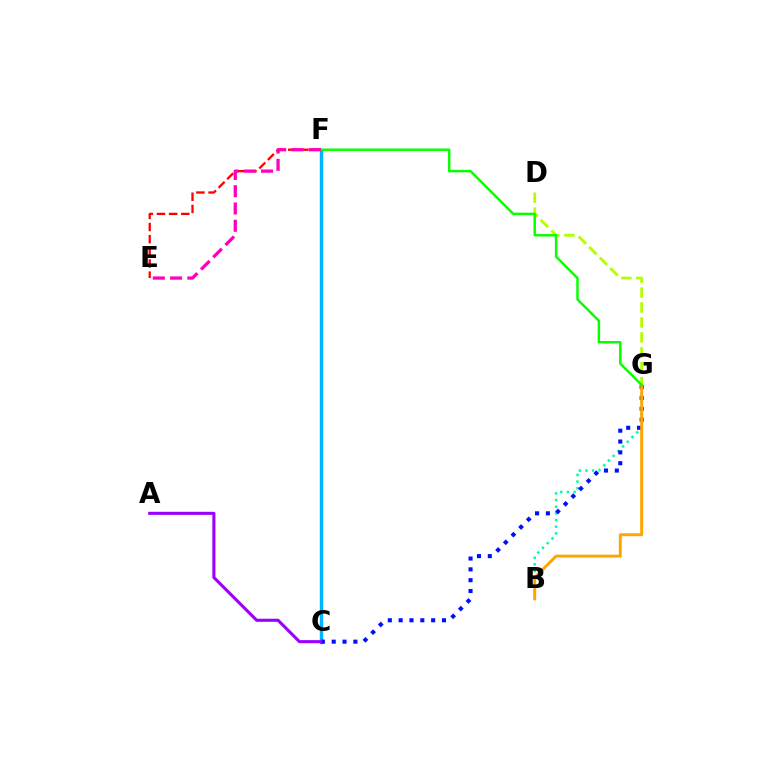{('D', 'G'): [{'color': '#b3ff00', 'line_style': 'dashed', 'thickness': 2.03}], ('B', 'G'): [{'color': '#00ff9d', 'line_style': 'dotted', 'thickness': 1.81}, {'color': '#ffa500', 'line_style': 'solid', 'thickness': 2.11}], ('E', 'F'): [{'color': '#ff0000', 'line_style': 'dashed', 'thickness': 1.65}, {'color': '#ff00bd', 'line_style': 'dashed', 'thickness': 2.35}], ('C', 'F'): [{'color': '#00b5ff', 'line_style': 'solid', 'thickness': 2.44}], ('C', 'G'): [{'color': '#0010ff', 'line_style': 'dotted', 'thickness': 2.94}], ('F', 'G'): [{'color': '#08ff00', 'line_style': 'solid', 'thickness': 1.76}], ('A', 'C'): [{'color': '#9b00ff', 'line_style': 'solid', 'thickness': 2.22}]}